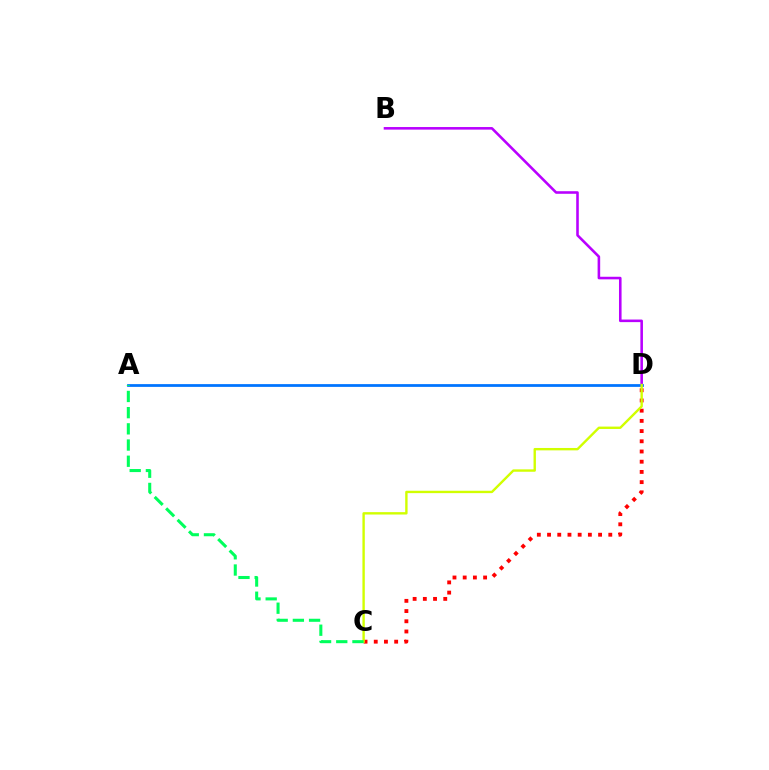{('B', 'D'): [{'color': '#b900ff', 'line_style': 'solid', 'thickness': 1.86}], ('A', 'D'): [{'color': '#0074ff', 'line_style': 'solid', 'thickness': 1.99}], ('C', 'D'): [{'color': '#ff0000', 'line_style': 'dotted', 'thickness': 2.77}, {'color': '#d1ff00', 'line_style': 'solid', 'thickness': 1.72}], ('A', 'C'): [{'color': '#00ff5c', 'line_style': 'dashed', 'thickness': 2.2}]}